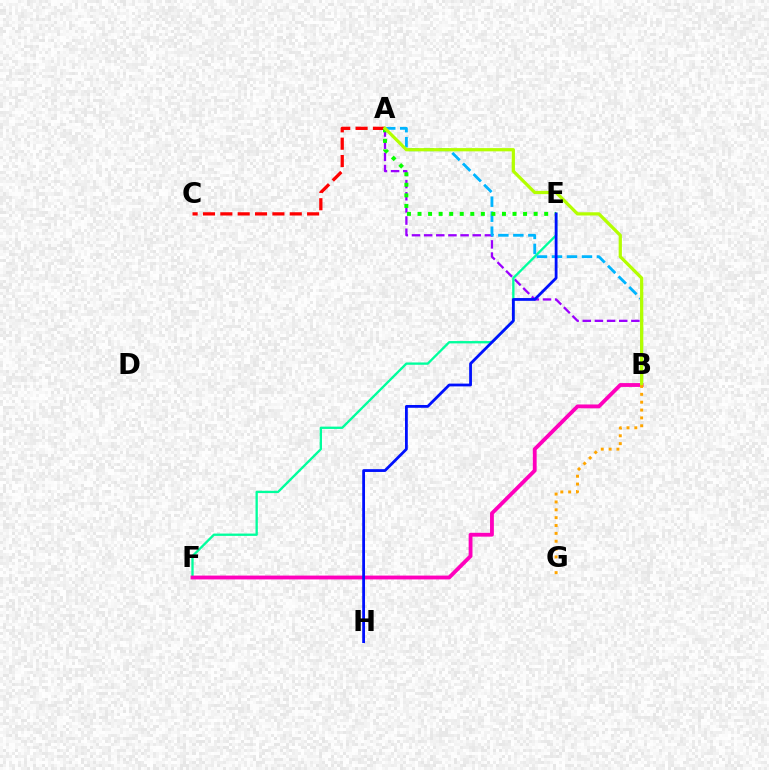{('A', 'C'): [{'color': '#ff0000', 'line_style': 'dashed', 'thickness': 2.36}], ('A', 'B'): [{'color': '#9b00ff', 'line_style': 'dashed', 'thickness': 1.65}, {'color': '#00b5ff', 'line_style': 'dashed', 'thickness': 2.04}, {'color': '#b3ff00', 'line_style': 'solid', 'thickness': 2.33}], ('E', 'F'): [{'color': '#00ff9d', 'line_style': 'solid', 'thickness': 1.67}], ('A', 'E'): [{'color': '#08ff00', 'line_style': 'dotted', 'thickness': 2.87}], ('B', 'F'): [{'color': '#ff00bd', 'line_style': 'solid', 'thickness': 2.76}], ('E', 'H'): [{'color': '#0010ff', 'line_style': 'solid', 'thickness': 2.01}], ('B', 'G'): [{'color': '#ffa500', 'line_style': 'dotted', 'thickness': 2.13}]}